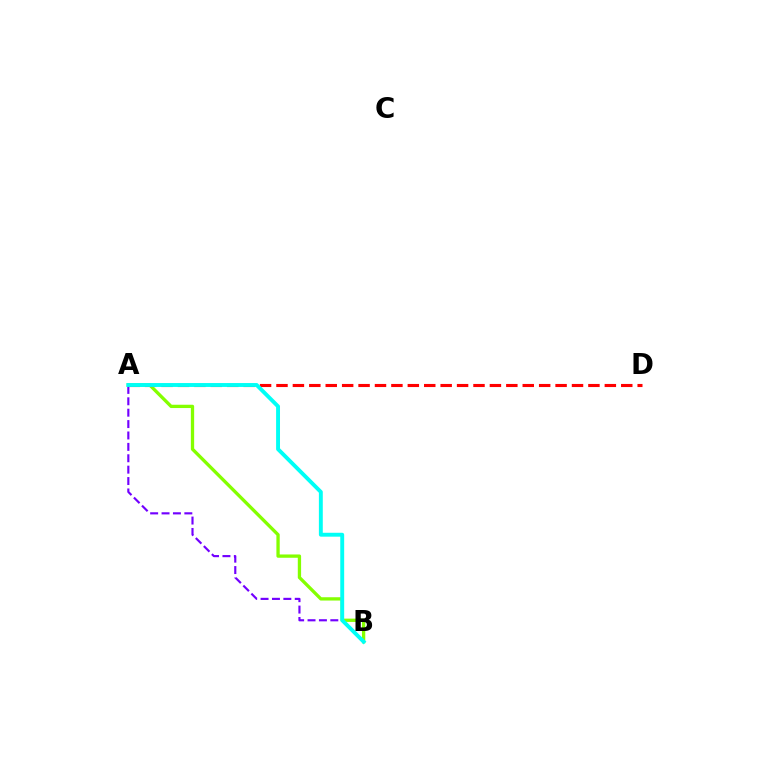{('A', 'B'): [{'color': '#84ff00', 'line_style': 'solid', 'thickness': 2.38}, {'color': '#7200ff', 'line_style': 'dashed', 'thickness': 1.55}, {'color': '#00fff6', 'line_style': 'solid', 'thickness': 2.81}], ('A', 'D'): [{'color': '#ff0000', 'line_style': 'dashed', 'thickness': 2.23}]}